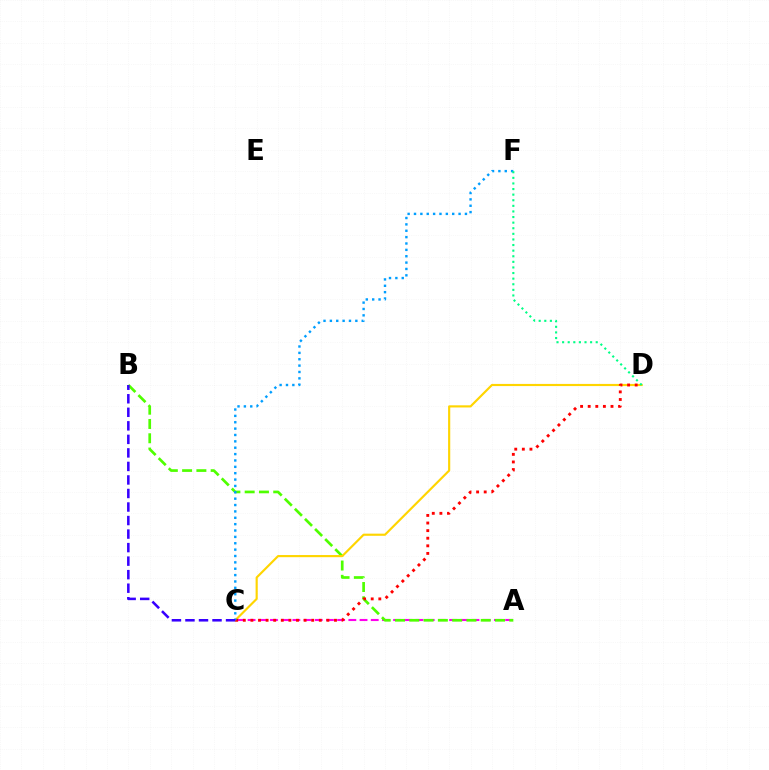{('A', 'C'): [{'color': '#ff00ed', 'line_style': 'dashed', 'thickness': 1.52}], ('A', 'B'): [{'color': '#4fff00', 'line_style': 'dashed', 'thickness': 1.94}], ('C', 'D'): [{'color': '#ffd500', 'line_style': 'solid', 'thickness': 1.55}, {'color': '#ff0000', 'line_style': 'dotted', 'thickness': 2.06}], ('C', 'F'): [{'color': '#009eff', 'line_style': 'dotted', 'thickness': 1.73}], ('D', 'F'): [{'color': '#00ff86', 'line_style': 'dotted', 'thickness': 1.52}], ('B', 'C'): [{'color': '#3700ff', 'line_style': 'dashed', 'thickness': 1.84}]}